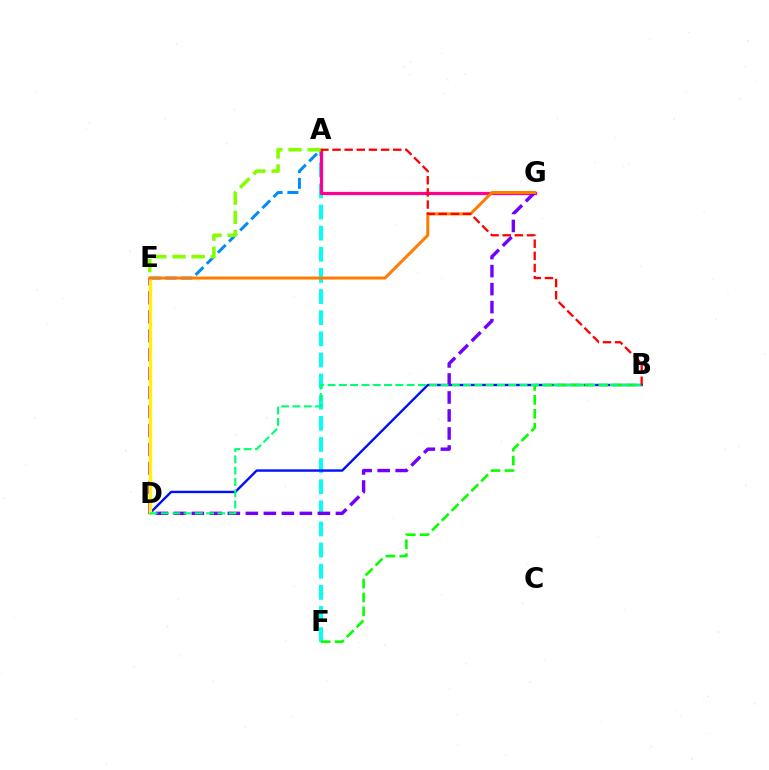{('A', 'F'): [{'color': '#00fff6', 'line_style': 'dashed', 'thickness': 2.87}], ('B', 'D'): [{'color': '#0010ff', 'line_style': 'solid', 'thickness': 1.73}, {'color': '#00ff74', 'line_style': 'dashed', 'thickness': 1.53}], ('D', 'E'): [{'color': '#ee00ff', 'line_style': 'dashed', 'thickness': 2.57}, {'color': '#fcf500', 'line_style': 'solid', 'thickness': 2.36}], ('A', 'E'): [{'color': '#008cff', 'line_style': 'dashed', 'thickness': 2.14}, {'color': '#84ff00', 'line_style': 'dashed', 'thickness': 2.6}], ('A', 'G'): [{'color': '#ff0094', 'line_style': 'solid', 'thickness': 2.33}], ('D', 'G'): [{'color': '#7200ff', 'line_style': 'dashed', 'thickness': 2.45}], ('E', 'G'): [{'color': '#ff7c00', 'line_style': 'solid', 'thickness': 2.15}], ('B', 'F'): [{'color': '#08ff00', 'line_style': 'dashed', 'thickness': 1.89}], ('A', 'B'): [{'color': '#ff0000', 'line_style': 'dashed', 'thickness': 1.65}]}